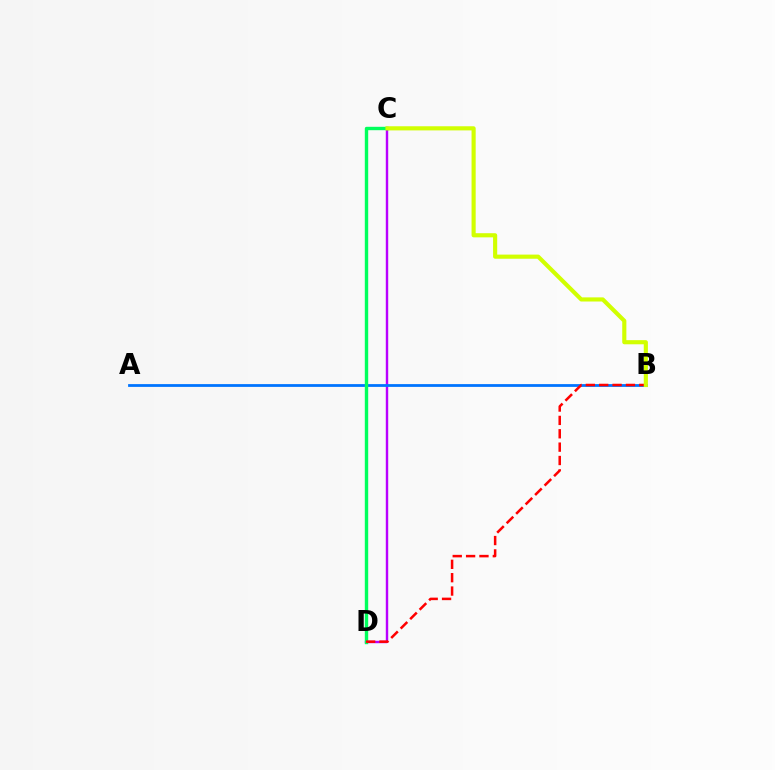{('C', 'D'): [{'color': '#b900ff', 'line_style': 'solid', 'thickness': 1.74}, {'color': '#00ff5c', 'line_style': 'solid', 'thickness': 2.44}], ('A', 'B'): [{'color': '#0074ff', 'line_style': 'solid', 'thickness': 2.0}], ('B', 'D'): [{'color': '#ff0000', 'line_style': 'dashed', 'thickness': 1.82}], ('B', 'C'): [{'color': '#d1ff00', 'line_style': 'solid', 'thickness': 2.98}]}